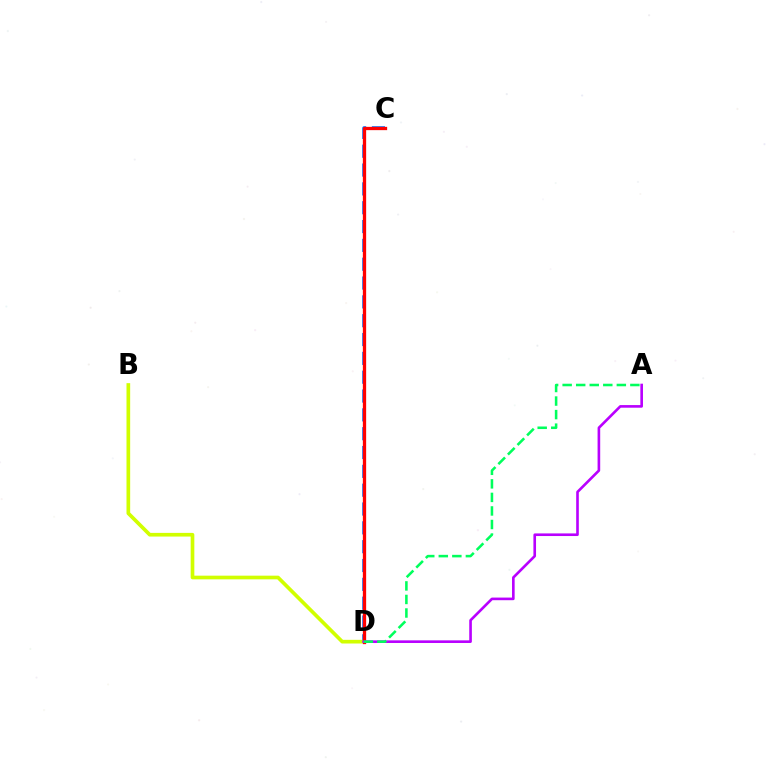{('C', 'D'): [{'color': '#0074ff', 'line_style': 'dashed', 'thickness': 2.56}, {'color': '#ff0000', 'line_style': 'solid', 'thickness': 2.37}], ('B', 'D'): [{'color': '#d1ff00', 'line_style': 'solid', 'thickness': 2.64}], ('A', 'D'): [{'color': '#b900ff', 'line_style': 'solid', 'thickness': 1.89}, {'color': '#00ff5c', 'line_style': 'dashed', 'thickness': 1.84}]}